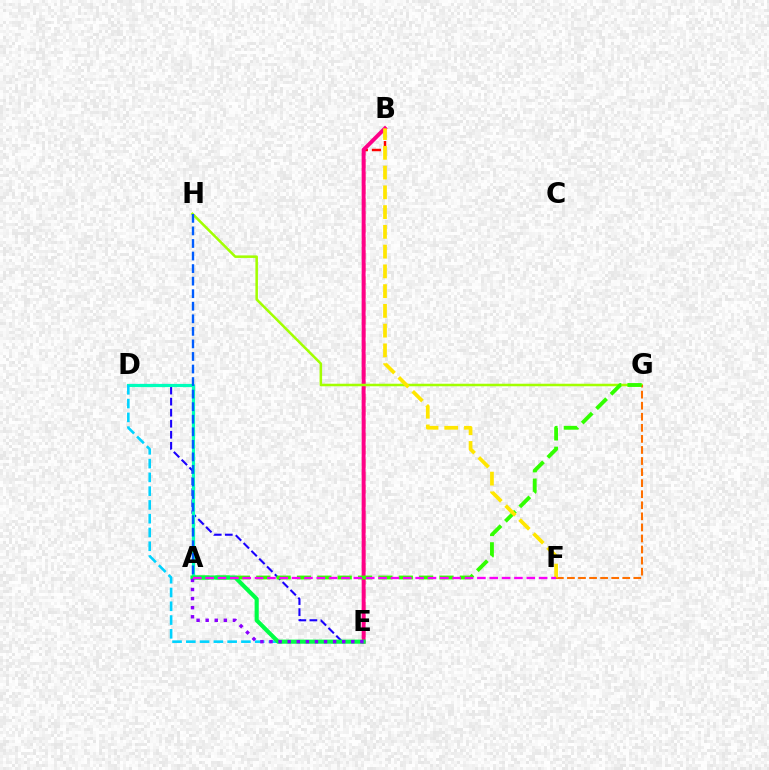{('B', 'E'): [{'color': '#ff0000', 'line_style': 'dashed', 'thickness': 1.77}, {'color': '#ff0088', 'line_style': 'solid', 'thickness': 2.82}], ('D', 'E'): [{'color': '#1900ff', 'line_style': 'dashed', 'thickness': 1.5}, {'color': '#00d3ff', 'line_style': 'dashed', 'thickness': 1.87}], ('A', 'D'): [{'color': '#00ffbb', 'line_style': 'solid', 'thickness': 2.3}], ('G', 'H'): [{'color': '#a2ff00', 'line_style': 'solid', 'thickness': 1.82}], ('F', 'G'): [{'color': '#ff7000', 'line_style': 'dashed', 'thickness': 1.5}], ('A', 'G'): [{'color': '#31ff00', 'line_style': 'dashed', 'thickness': 2.77}], ('A', 'H'): [{'color': '#005dff', 'line_style': 'dashed', 'thickness': 1.71}], ('A', 'E'): [{'color': '#00ff45', 'line_style': 'solid', 'thickness': 2.97}, {'color': '#8a00ff', 'line_style': 'dotted', 'thickness': 2.47}], ('B', 'F'): [{'color': '#ffe600', 'line_style': 'dashed', 'thickness': 2.68}], ('A', 'F'): [{'color': '#fa00f9', 'line_style': 'dashed', 'thickness': 1.68}]}